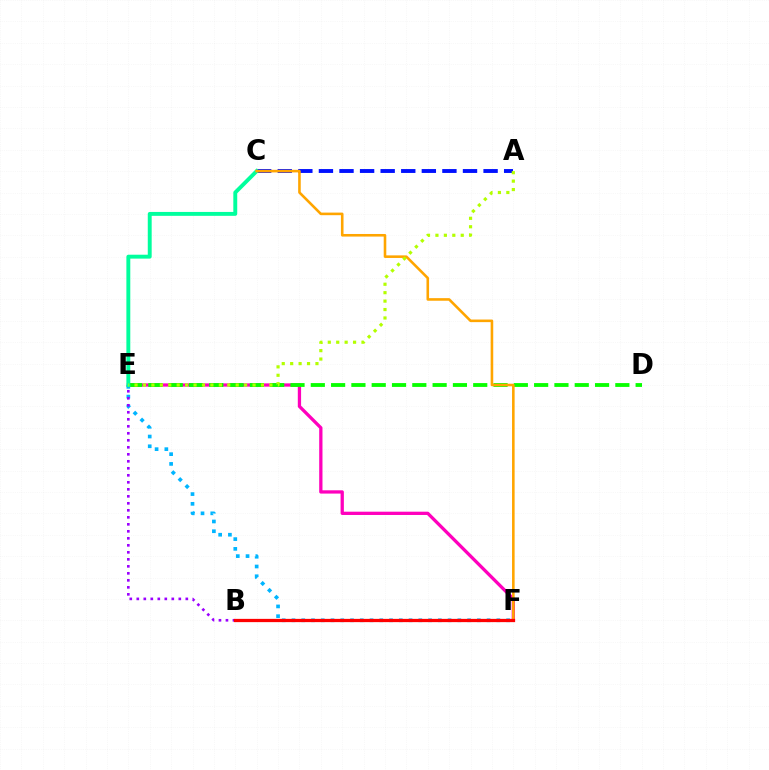{('E', 'F'): [{'color': '#ff00bd', 'line_style': 'solid', 'thickness': 2.36}, {'color': '#00b5ff', 'line_style': 'dotted', 'thickness': 2.65}], ('D', 'E'): [{'color': '#08ff00', 'line_style': 'dashed', 'thickness': 2.76}], ('A', 'C'): [{'color': '#0010ff', 'line_style': 'dashed', 'thickness': 2.8}], ('B', 'E'): [{'color': '#9b00ff', 'line_style': 'dotted', 'thickness': 1.9}], ('C', 'E'): [{'color': '#00ff9d', 'line_style': 'solid', 'thickness': 2.81}], ('C', 'F'): [{'color': '#ffa500', 'line_style': 'solid', 'thickness': 1.87}], ('B', 'F'): [{'color': '#ff0000', 'line_style': 'solid', 'thickness': 2.35}], ('A', 'E'): [{'color': '#b3ff00', 'line_style': 'dotted', 'thickness': 2.29}]}